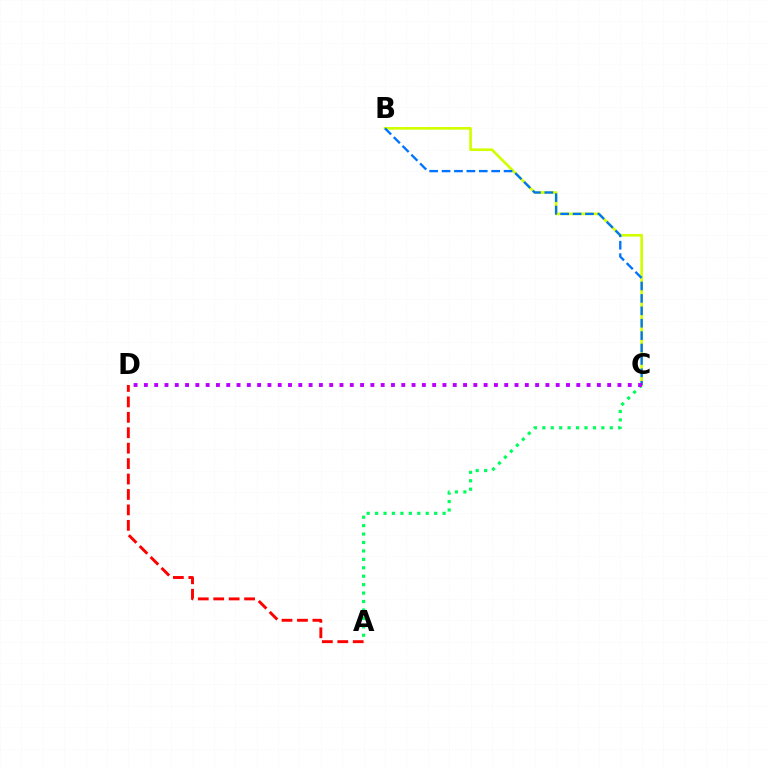{('A', 'D'): [{'color': '#ff0000', 'line_style': 'dashed', 'thickness': 2.1}], ('B', 'C'): [{'color': '#d1ff00', 'line_style': 'solid', 'thickness': 1.92}, {'color': '#0074ff', 'line_style': 'dashed', 'thickness': 1.69}], ('A', 'C'): [{'color': '#00ff5c', 'line_style': 'dotted', 'thickness': 2.29}], ('C', 'D'): [{'color': '#b900ff', 'line_style': 'dotted', 'thickness': 2.8}]}